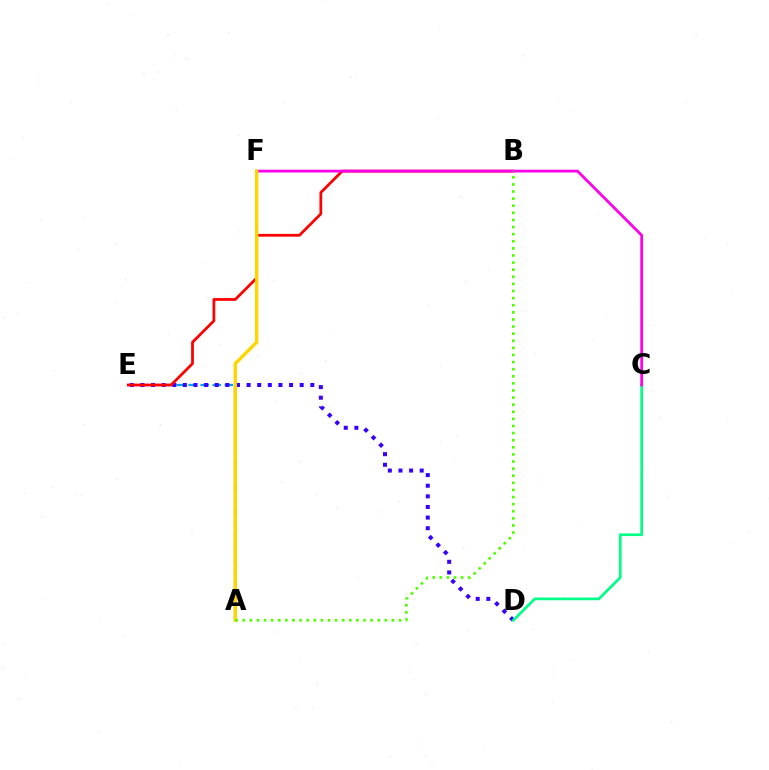{('A', 'E'): [{'color': '#009eff', 'line_style': 'dashed', 'thickness': 1.64}], ('D', 'E'): [{'color': '#3700ff', 'line_style': 'dotted', 'thickness': 2.89}], ('C', 'D'): [{'color': '#00ff86', 'line_style': 'solid', 'thickness': 1.94}], ('B', 'E'): [{'color': '#ff0000', 'line_style': 'solid', 'thickness': 1.98}], ('C', 'F'): [{'color': '#ff00ed', 'line_style': 'solid', 'thickness': 1.99}], ('A', 'F'): [{'color': '#ffd500', 'line_style': 'solid', 'thickness': 2.43}], ('A', 'B'): [{'color': '#4fff00', 'line_style': 'dotted', 'thickness': 1.93}]}